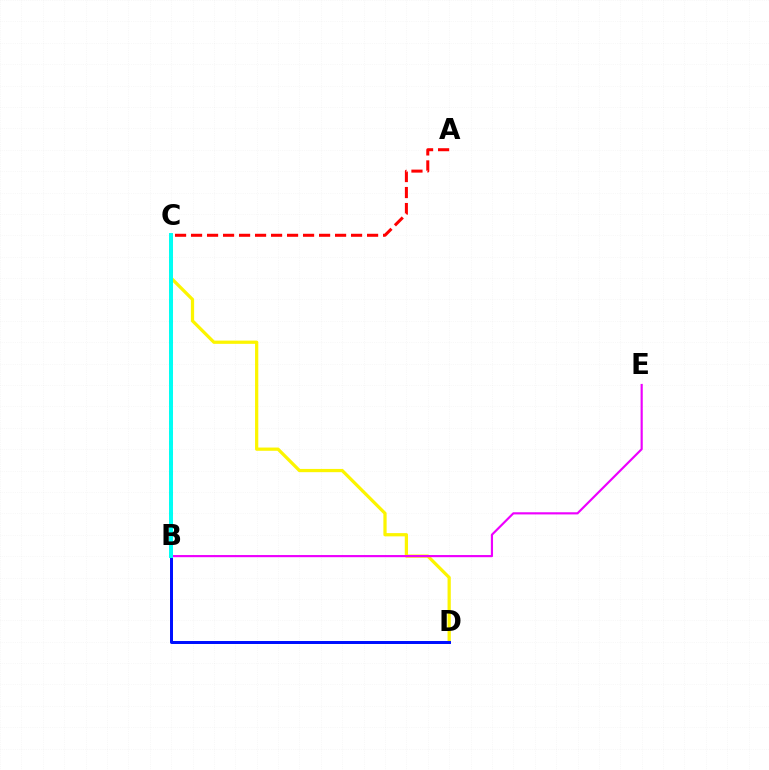{('C', 'D'): [{'color': '#fcf500', 'line_style': 'solid', 'thickness': 2.33}], ('B', 'E'): [{'color': '#ee00ff', 'line_style': 'solid', 'thickness': 1.55}], ('B', 'D'): [{'color': '#0010ff', 'line_style': 'solid', 'thickness': 2.15}], ('A', 'C'): [{'color': '#ff0000', 'line_style': 'dashed', 'thickness': 2.17}], ('B', 'C'): [{'color': '#08ff00', 'line_style': 'dotted', 'thickness': 2.75}, {'color': '#00fff6', 'line_style': 'solid', 'thickness': 2.85}]}